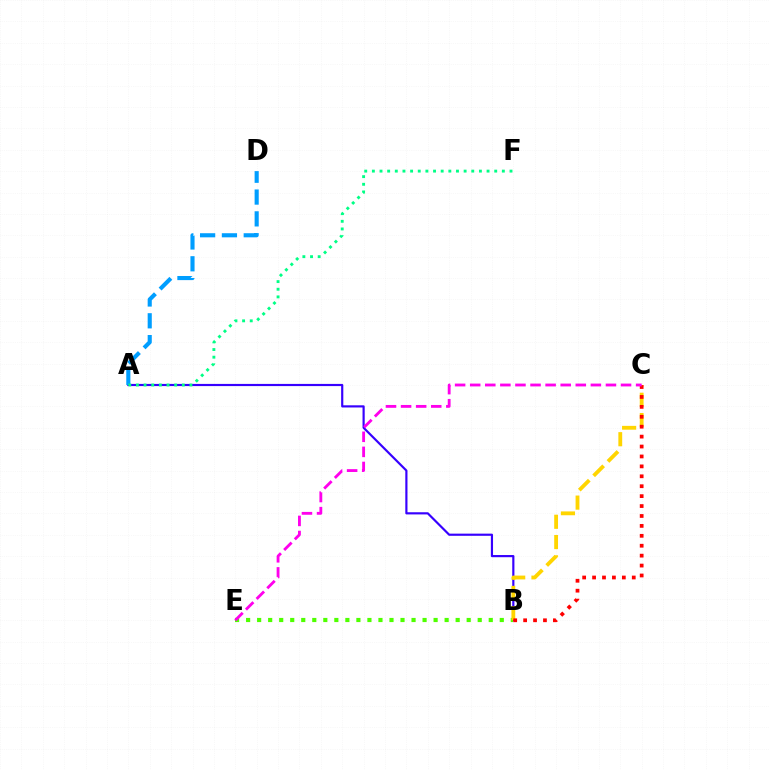{('A', 'B'): [{'color': '#3700ff', 'line_style': 'solid', 'thickness': 1.56}], ('B', 'E'): [{'color': '#4fff00', 'line_style': 'dotted', 'thickness': 3.0}], ('B', 'C'): [{'color': '#ffd500', 'line_style': 'dashed', 'thickness': 2.75}, {'color': '#ff0000', 'line_style': 'dotted', 'thickness': 2.7}], ('A', 'D'): [{'color': '#009eff', 'line_style': 'dashed', 'thickness': 2.96}], ('A', 'F'): [{'color': '#00ff86', 'line_style': 'dotted', 'thickness': 2.08}], ('C', 'E'): [{'color': '#ff00ed', 'line_style': 'dashed', 'thickness': 2.05}]}